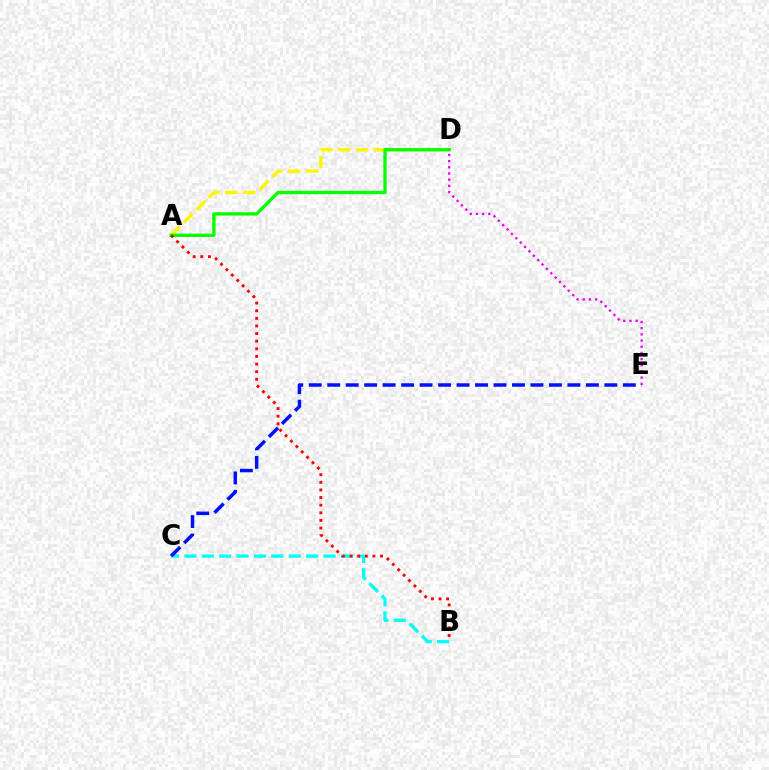{('A', 'D'): [{'color': '#fcf500', 'line_style': 'dashed', 'thickness': 2.43}, {'color': '#08ff00', 'line_style': 'solid', 'thickness': 2.41}], ('B', 'C'): [{'color': '#00fff6', 'line_style': 'dashed', 'thickness': 2.36}], ('C', 'E'): [{'color': '#0010ff', 'line_style': 'dashed', 'thickness': 2.51}], ('A', 'B'): [{'color': '#ff0000', 'line_style': 'dotted', 'thickness': 2.07}], ('D', 'E'): [{'color': '#ee00ff', 'line_style': 'dotted', 'thickness': 1.68}]}